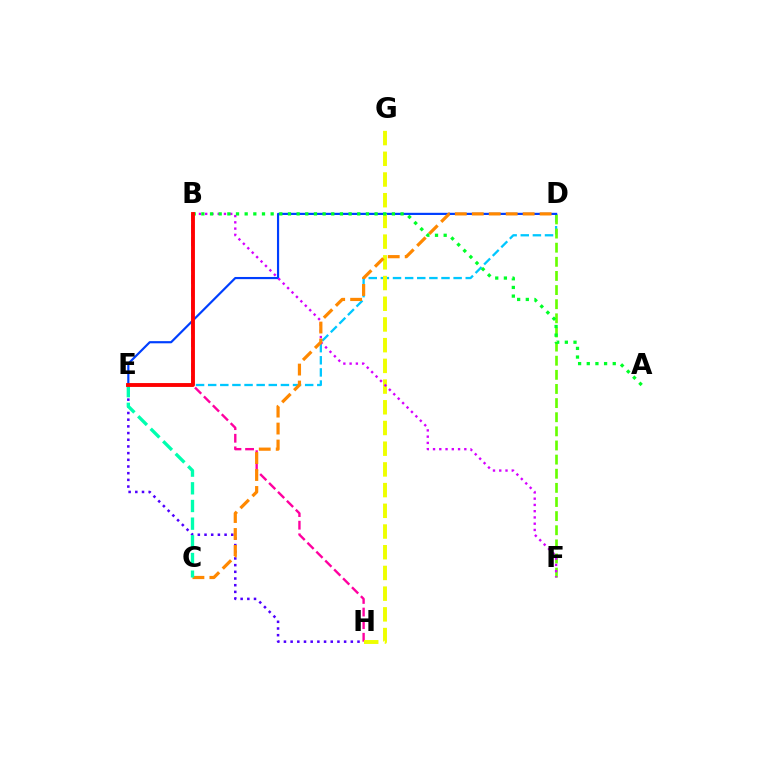{('B', 'H'): [{'color': '#ff00a0', 'line_style': 'dashed', 'thickness': 1.71}], ('D', 'E'): [{'color': '#00c7ff', 'line_style': 'dashed', 'thickness': 1.65}, {'color': '#003fff', 'line_style': 'solid', 'thickness': 1.56}], ('D', 'F'): [{'color': '#66ff00', 'line_style': 'dashed', 'thickness': 1.92}], ('E', 'H'): [{'color': '#4f00ff', 'line_style': 'dotted', 'thickness': 1.82}], ('G', 'H'): [{'color': '#eeff00', 'line_style': 'dashed', 'thickness': 2.81}], ('B', 'F'): [{'color': '#d600ff', 'line_style': 'dotted', 'thickness': 1.7}], ('C', 'D'): [{'color': '#ff8800', 'line_style': 'dashed', 'thickness': 2.3}], ('C', 'E'): [{'color': '#00ffaf', 'line_style': 'dashed', 'thickness': 2.4}], ('A', 'B'): [{'color': '#00ff27', 'line_style': 'dotted', 'thickness': 2.35}], ('B', 'E'): [{'color': '#ff0000', 'line_style': 'solid', 'thickness': 2.78}]}